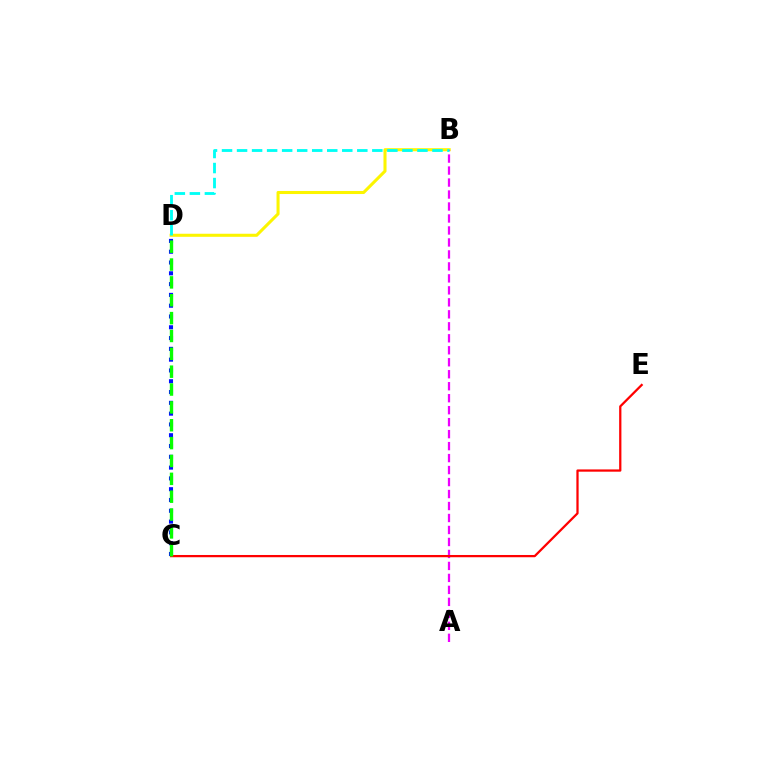{('B', 'D'): [{'color': '#fcf500', 'line_style': 'solid', 'thickness': 2.2}, {'color': '#00fff6', 'line_style': 'dashed', 'thickness': 2.04}], ('C', 'D'): [{'color': '#0010ff', 'line_style': 'dotted', 'thickness': 2.93}, {'color': '#08ff00', 'line_style': 'dashed', 'thickness': 2.43}], ('A', 'B'): [{'color': '#ee00ff', 'line_style': 'dashed', 'thickness': 1.63}], ('C', 'E'): [{'color': '#ff0000', 'line_style': 'solid', 'thickness': 1.62}]}